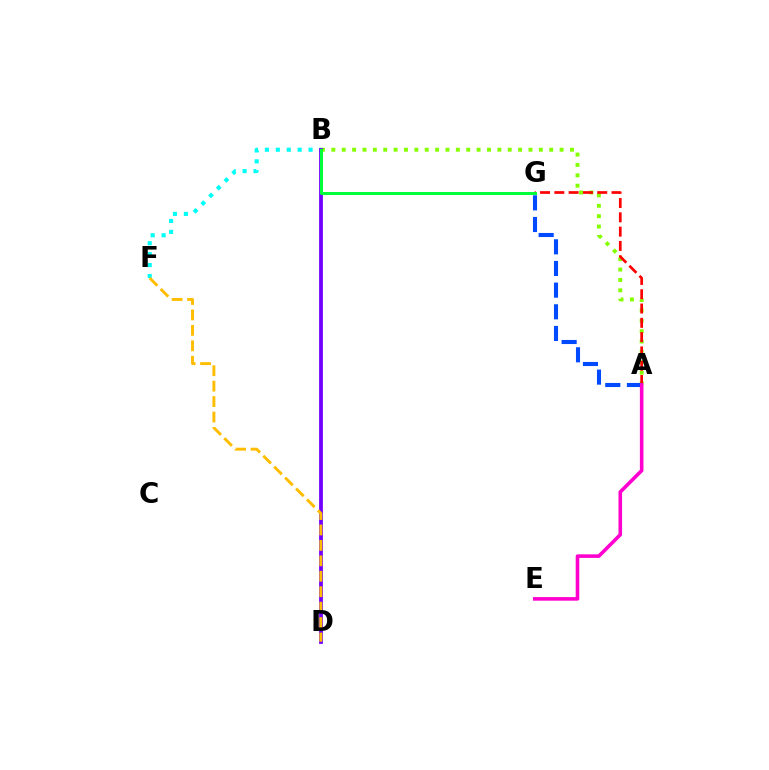{('A', 'B'): [{'color': '#84ff00', 'line_style': 'dotted', 'thickness': 2.82}], ('B', 'F'): [{'color': '#00fff6', 'line_style': 'dotted', 'thickness': 2.97}], ('B', 'D'): [{'color': '#7200ff', 'line_style': 'solid', 'thickness': 2.73}], ('A', 'G'): [{'color': '#ff0000', 'line_style': 'dashed', 'thickness': 1.94}, {'color': '#004bff', 'line_style': 'dashed', 'thickness': 2.94}], ('B', 'G'): [{'color': '#00ff39', 'line_style': 'solid', 'thickness': 2.18}], ('A', 'E'): [{'color': '#ff00cf', 'line_style': 'solid', 'thickness': 2.58}], ('D', 'F'): [{'color': '#ffbd00', 'line_style': 'dashed', 'thickness': 2.1}]}